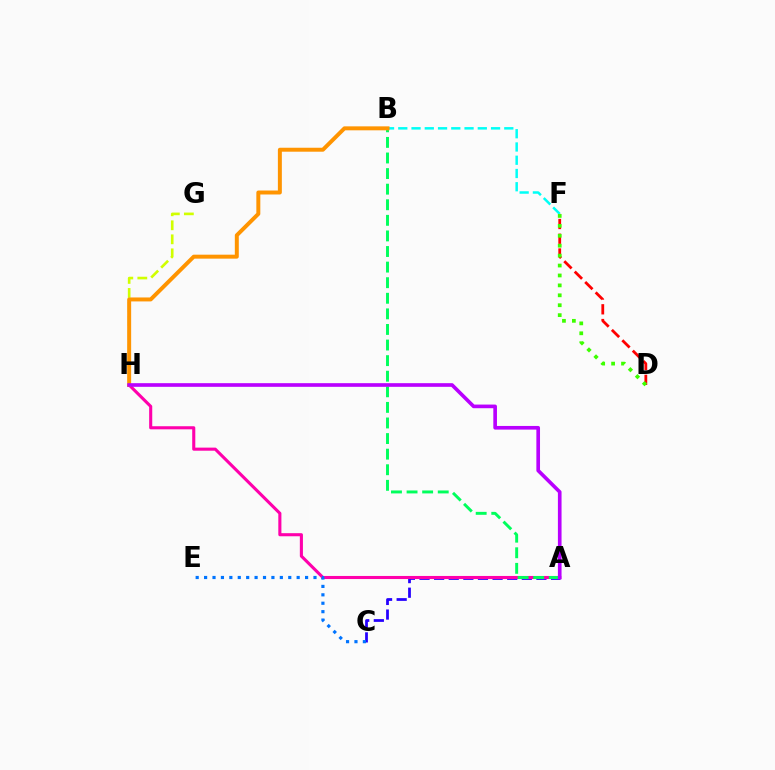{('A', 'C'): [{'color': '#2500ff', 'line_style': 'dashed', 'thickness': 1.99}], ('D', 'F'): [{'color': '#ff0000', 'line_style': 'dashed', 'thickness': 2.0}, {'color': '#3dff00', 'line_style': 'dotted', 'thickness': 2.7}], ('G', 'H'): [{'color': '#d1ff00', 'line_style': 'dashed', 'thickness': 1.9}], ('B', 'F'): [{'color': '#00fff6', 'line_style': 'dashed', 'thickness': 1.8}], ('A', 'H'): [{'color': '#ff00ac', 'line_style': 'solid', 'thickness': 2.22}, {'color': '#b900ff', 'line_style': 'solid', 'thickness': 2.63}], ('C', 'E'): [{'color': '#0074ff', 'line_style': 'dotted', 'thickness': 2.29}], ('A', 'B'): [{'color': '#00ff5c', 'line_style': 'dashed', 'thickness': 2.12}], ('B', 'H'): [{'color': '#ff9400', 'line_style': 'solid', 'thickness': 2.85}]}